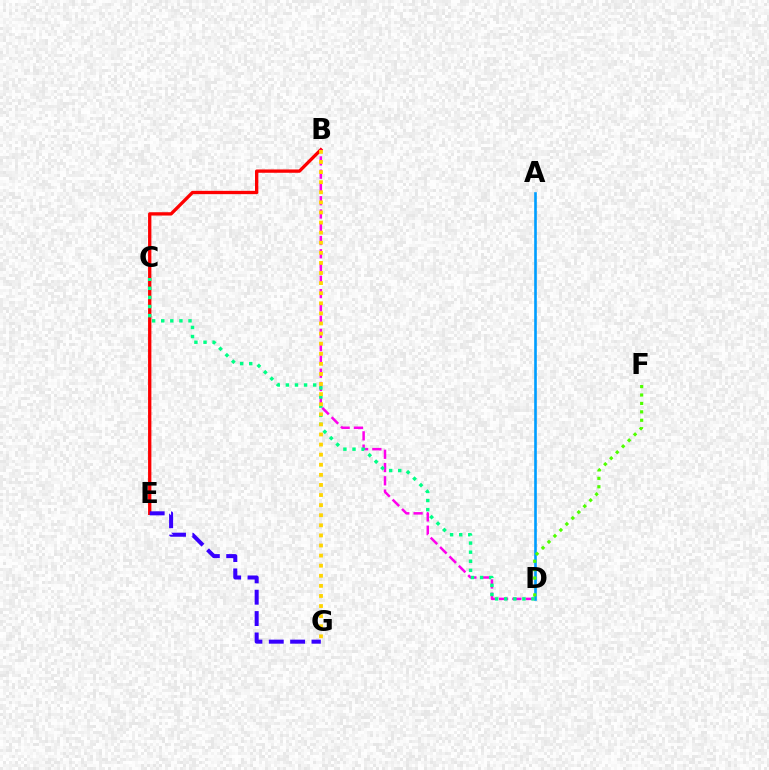{('B', 'E'): [{'color': '#ff0000', 'line_style': 'solid', 'thickness': 2.39}], ('E', 'G'): [{'color': '#3700ff', 'line_style': 'dashed', 'thickness': 2.9}], ('A', 'D'): [{'color': '#009eff', 'line_style': 'solid', 'thickness': 1.9}], ('B', 'D'): [{'color': '#ff00ed', 'line_style': 'dashed', 'thickness': 1.8}], ('C', 'D'): [{'color': '#00ff86', 'line_style': 'dotted', 'thickness': 2.47}], ('B', 'G'): [{'color': '#ffd500', 'line_style': 'dotted', 'thickness': 2.74}], ('D', 'F'): [{'color': '#4fff00', 'line_style': 'dotted', 'thickness': 2.29}]}